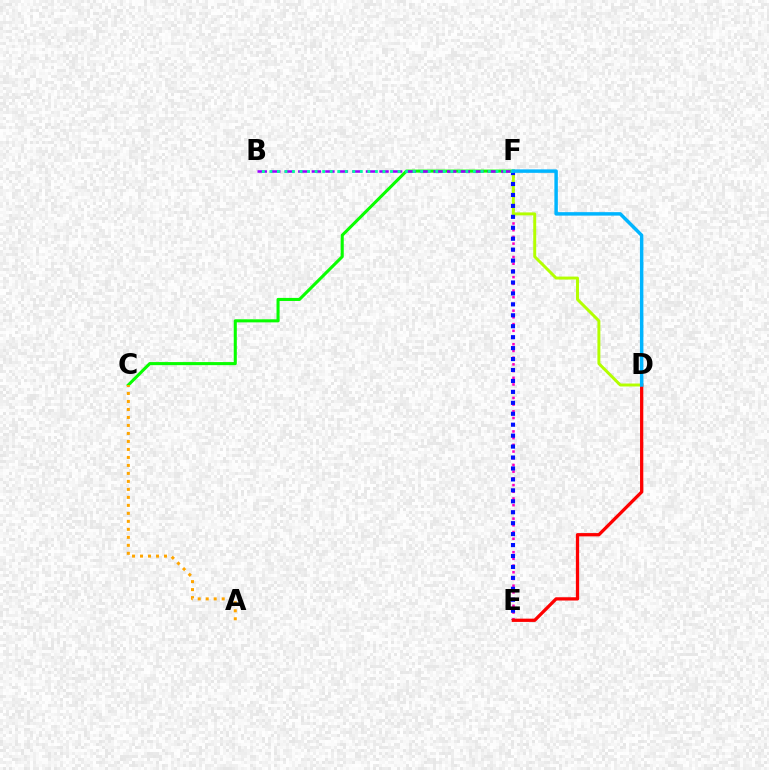{('C', 'F'): [{'color': '#08ff00', 'line_style': 'solid', 'thickness': 2.21}], ('E', 'F'): [{'color': '#ff00bd', 'line_style': 'dotted', 'thickness': 1.82}, {'color': '#0010ff', 'line_style': 'dotted', 'thickness': 2.97}], ('A', 'C'): [{'color': '#ffa500', 'line_style': 'dotted', 'thickness': 2.17}], ('B', 'F'): [{'color': '#9b00ff', 'line_style': 'dashed', 'thickness': 1.84}, {'color': '#00ff9d', 'line_style': 'dotted', 'thickness': 2.05}], ('D', 'F'): [{'color': '#b3ff00', 'line_style': 'solid', 'thickness': 2.12}, {'color': '#00b5ff', 'line_style': 'solid', 'thickness': 2.5}], ('D', 'E'): [{'color': '#ff0000', 'line_style': 'solid', 'thickness': 2.35}]}